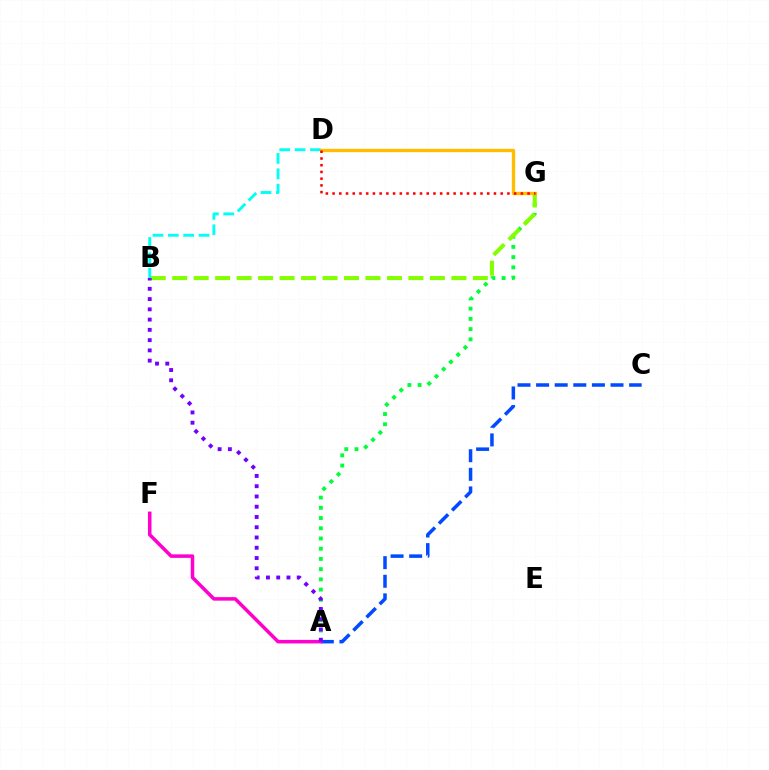{('A', 'G'): [{'color': '#00ff39', 'line_style': 'dotted', 'thickness': 2.78}], ('B', 'G'): [{'color': '#84ff00', 'line_style': 'dashed', 'thickness': 2.92}], ('B', 'D'): [{'color': '#00fff6', 'line_style': 'dashed', 'thickness': 2.09}], ('A', 'C'): [{'color': '#004bff', 'line_style': 'dashed', 'thickness': 2.53}], ('D', 'G'): [{'color': '#ffbd00', 'line_style': 'solid', 'thickness': 2.4}, {'color': '#ff0000', 'line_style': 'dotted', 'thickness': 1.83}], ('A', 'F'): [{'color': '#ff00cf', 'line_style': 'solid', 'thickness': 2.54}], ('A', 'B'): [{'color': '#7200ff', 'line_style': 'dotted', 'thickness': 2.79}]}